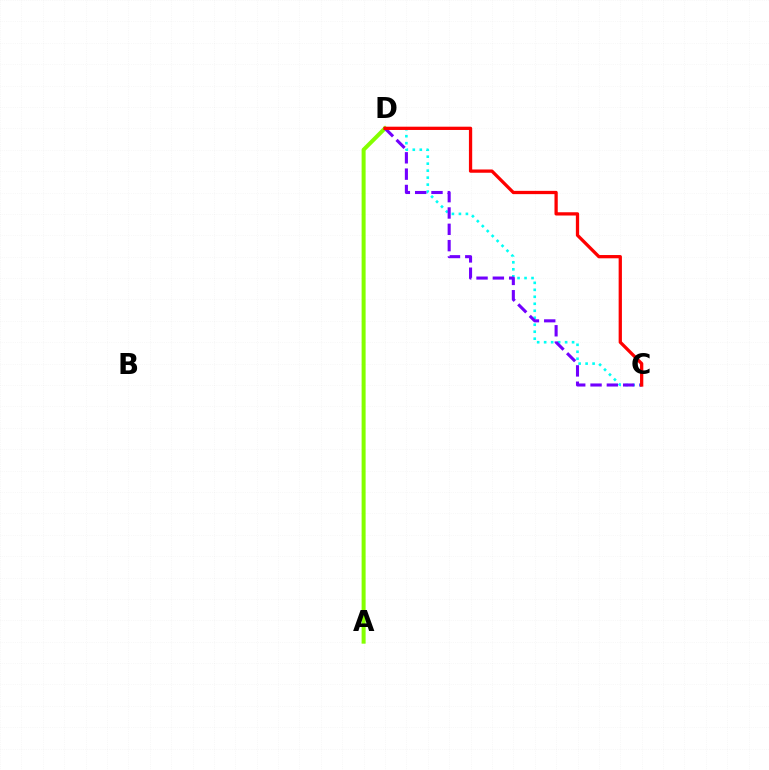{('A', 'D'): [{'color': '#84ff00', 'line_style': 'solid', 'thickness': 2.88}], ('C', 'D'): [{'color': '#00fff6', 'line_style': 'dotted', 'thickness': 1.9}, {'color': '#7200ff', 'line_style': 'dashed', 'thickness': 2.22}, {'color': '#ff0000', 'line_style': 'solid', 'thickness': 2.36}]}